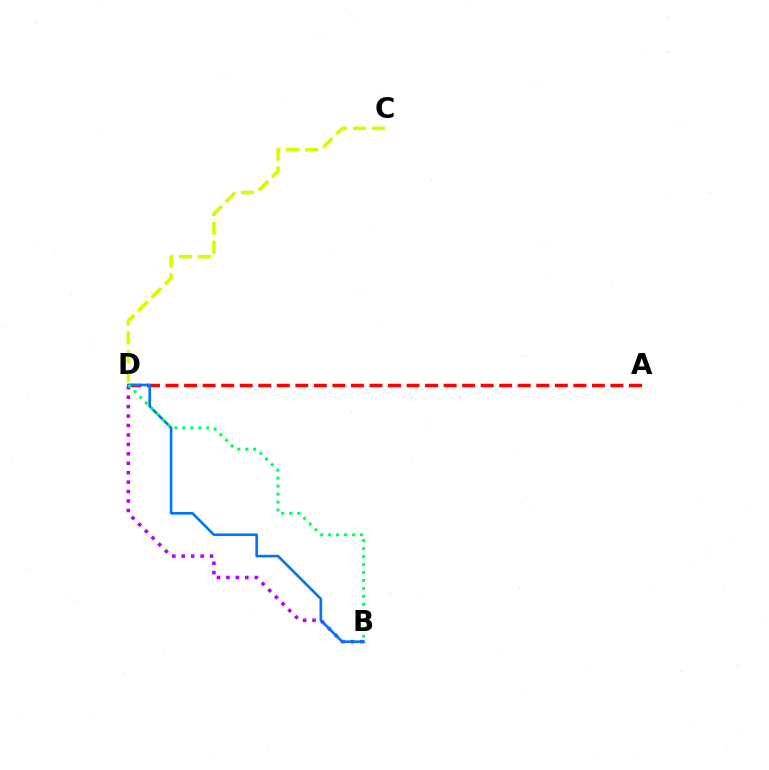{('B', 'D'): [{'color': '#b900ff', 'line_style': 'dotted', 'thickness': 2.56}, {'color': '#0074ff', 'line_style': 'solid', 'thickness': 1.9}, {'color': '#00ff5c', 'line_style': 'dotted', 'thickness': 2.17}], ('C', 'D'): [{'color': '#d1ff00', 'line_style': 'dashed', 'thickness': 2.57}], ('A', 'D'): [{'color': '#ff0000', 'line_style': 'dashed', 'thickness': 2.52}]}